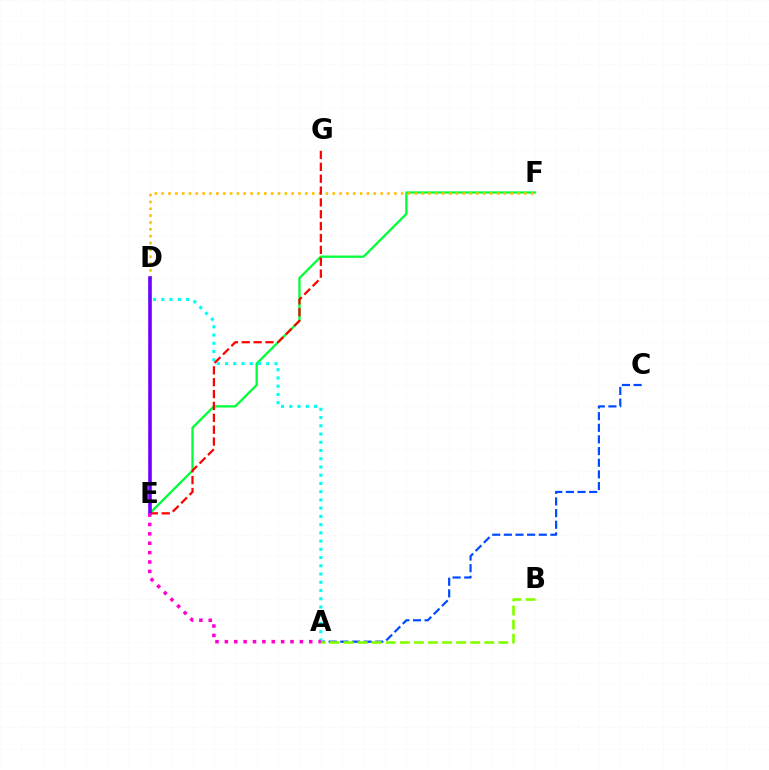{('A', 'C'): [{'color': '#004bff', 'line_style': 'dashed', 'thickness': 1.58}], ('E', 'F'): [{'color': '#00ff39', 'line_style': 'solid', 'thickness': 1.66}], ('D', 'F'): [{'color': '#ffbd00', 'line_style': 'dotted', 'thickness': 1.86}], ('A', 'B'): [{'color': '#84ff00', 'line_style': 'dashed', 'thickness': 1.91}], ('A', 'D'): [{'color': '#00fff6', 'line_style': 'dotted', 'thickness': 2.24}], ('E', 'G'): [{'color': '#ff0000', 'line_style': 'dashed', 'thickness': 1.61}], ('D', 'E'): [{'color': '#7200ff', 'line_style': 'solid', 'thickness': 2.6}], ('A', 'E'): [{'color': '#ff00cf', 'line_style': 'dotted', 'thickness': 2.55}]}